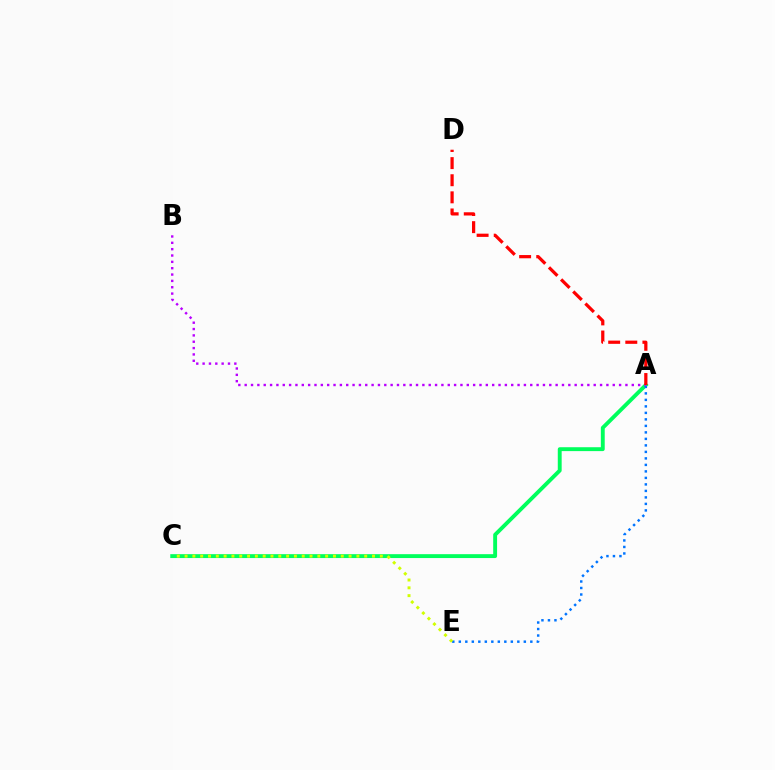{('A', 'C'): [{'color': '#00ff5c', 'line_style': 'solid', 'thickness': 2.8}], ('A', 'E'): [{'color': '#0074ff', 'line_style': 'dotted', 'thickness': 1.77}], ('A', 'B'): [{'color': '#b900ff', 'line_style': 'dotted', 'thickness': 1.72}], ('C', 'E'): [{'color': '#d1ff00', 'line_style': 'dotted', 'thickness': 2.12}], ('A', 'D'): [{'color': '#ff0000', 'line_style': 'dashed', 'thickness': 2.32}]}